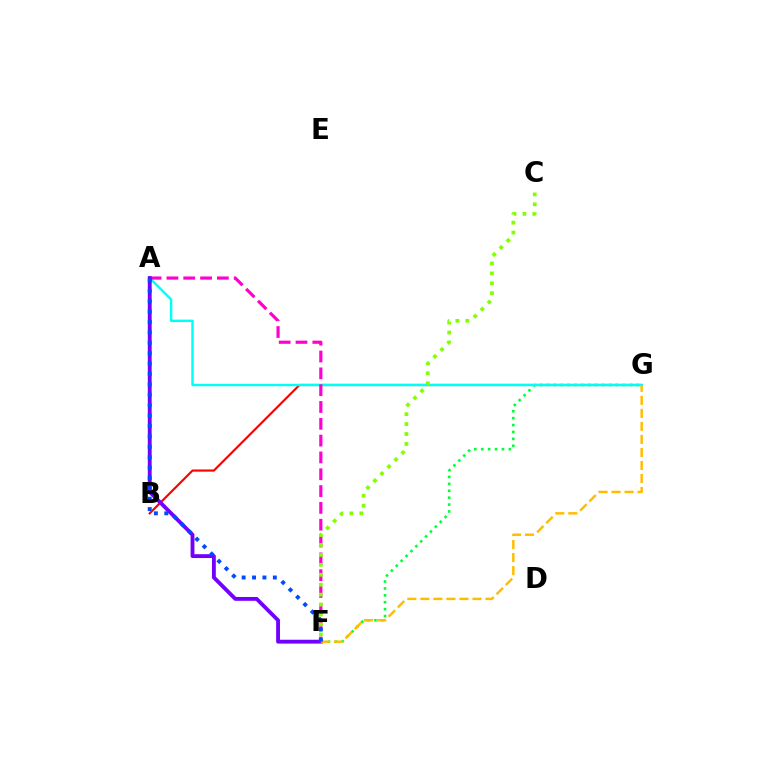{('B', 'G'): [{'color': '#ff0000', 'line_style': 'solid', 'thickness': 1.55}], ('F', 'G'): [{'color': '#00ff39', 'line_style': 'dotted', 'thickness': 1.88}, {'color': '#ffbd00', 'line_style': 'dashed', 'thickness': 1.77}], ('A', 'G'): [{'color': '#00fff6', 'line_style': 'solid', 'thickness': 1.75}], ('A', 'F'): [{'color': '#ff00cf', 'line_style': 'dashed', 'thickness': 2.28}, {'color': '#7200ff', 'line_style': 'solid', 'thickness': 2.77}, {'color': '#004bff', 'line_style': 'dotted', 'thickness': 2.82}], ('C', 'F'): [{'color': '#84ff00', 'line_style': 'dotted', 'thickness': 2.7}]}